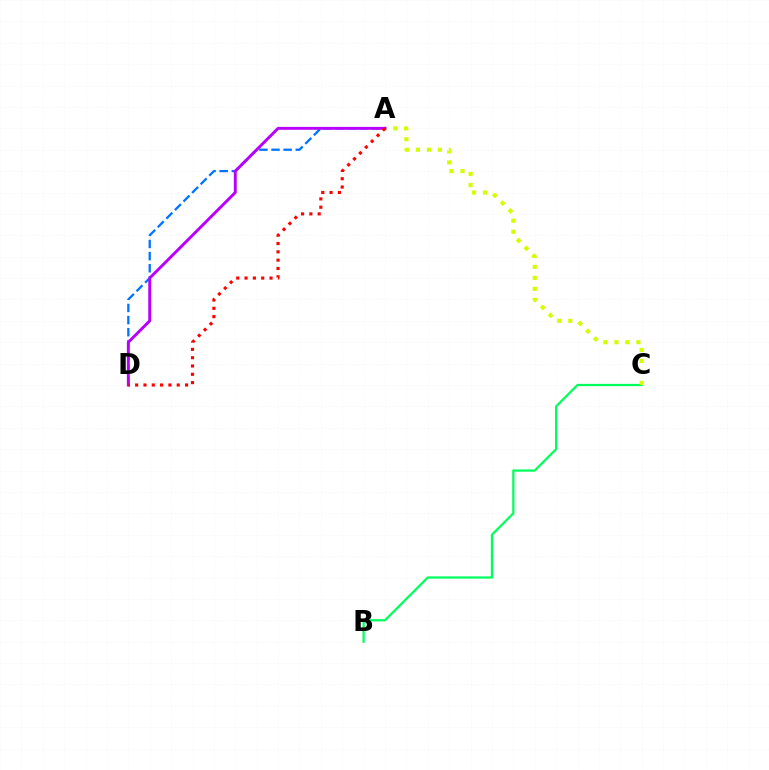{('B', 'C'): [{'color': '#00ff5c', 'line_style': 'solid', 'thickness': 1.62}], ('A', 'D'): [{'color': '#0074ff', 'line_style': 'dashed', 'thickness': 1.65}, {'color': '#b900ff', 'line_style': 'solid', 'thickness': 2.11}, {'color': '#ff0000', 'line_style': 'dotted', 'thickness': 2.26}], ('A', 'C'): [{'color': '#d1ff00', 'line_style': 'dotted', 'thickness': 2.99}]}